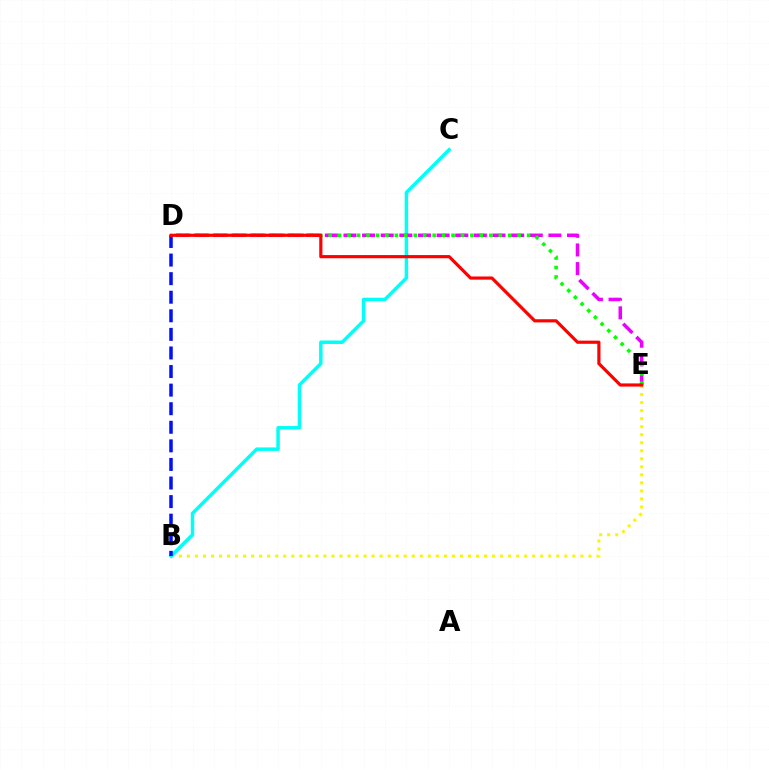{('B', 'E'): [{'color': '#fcf500', 'line_style': 'dotted', 'thickness': 2.18}], ('B', 'C'): [{'color': '#00fff6', 'line_style': 'solid', 'thickness': 2.51}], ('B', 'D'): [{'color': '#0010ff', 'line_style': 'dashed', 'thickness': 2.52}], ('D', 'E'): [{'color': '#ee00ff', 'line_style': 'dashed', 'thickness': 2.53}, {'color': '#08ff00', 'line_style': 'dotted', 'thickness': 2.57}, {'color': '#ff0000', 'line_style': 'solid', 'thickness': 2.28}]}